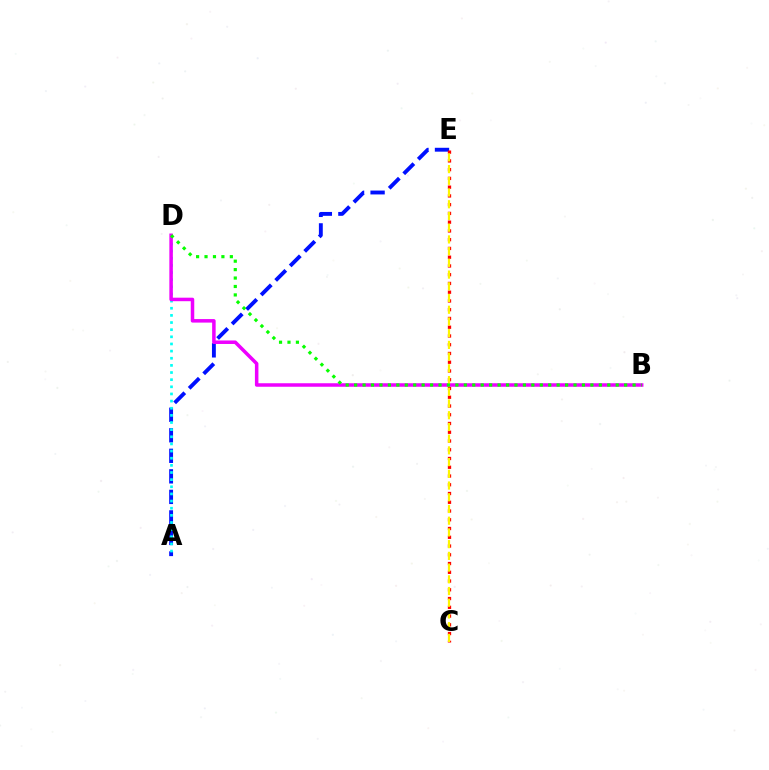{('A', 'E'): [{'color': '#0010ff', 'line_style': 'dashed', 'thickness': 2.79}], ('C', 'E'): [{'color': '#ff0000', 'line_style': 'dotted', 'thickness': 2.38}, {'color': '#fcf500', 'line_style': 'dashed', 'thickness': 1.59}], ('A', 'D'): [{'color': '#00fff6', 'line_style': 'dotted', 'thickness': 1.94}], ('B', 'D'): [{'color': '#ee00ff', 'line_style': 'solid', 'thickness': 2.53}, {'color': '#08ff00', 'line_style': 'dotted', 'thickness': 2.29}]}